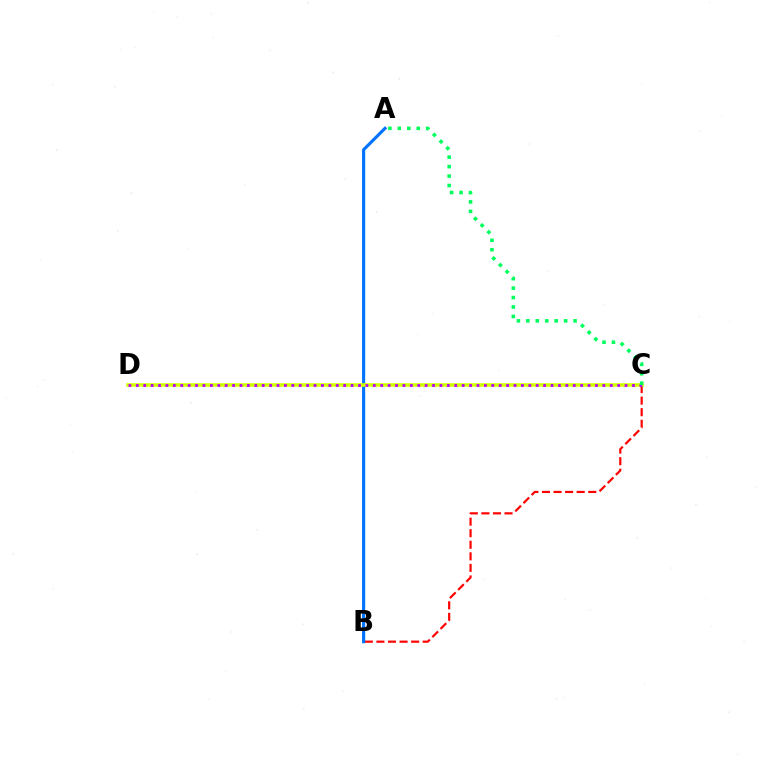{('B', 'C'): [{'color': '#ff0000', 'line_style': 'dashed', 'thickness': 1.57}], ('A', 'B'): [{'color': '#0074ff', 'line_style': 'solid', 'thickness': 2.25}], ('C', 'D'): [{'color': '#d1ff00', 'line_style': 'solid', 'thickness': 2.59}, {'color': '#b900ff', 'line_style': 'dotted', 'thickness': 2.01}], ('A', 'C'): [{'color': '#00ff5c', 'line_style': 'dotted', 'thickness': 2.57}]}